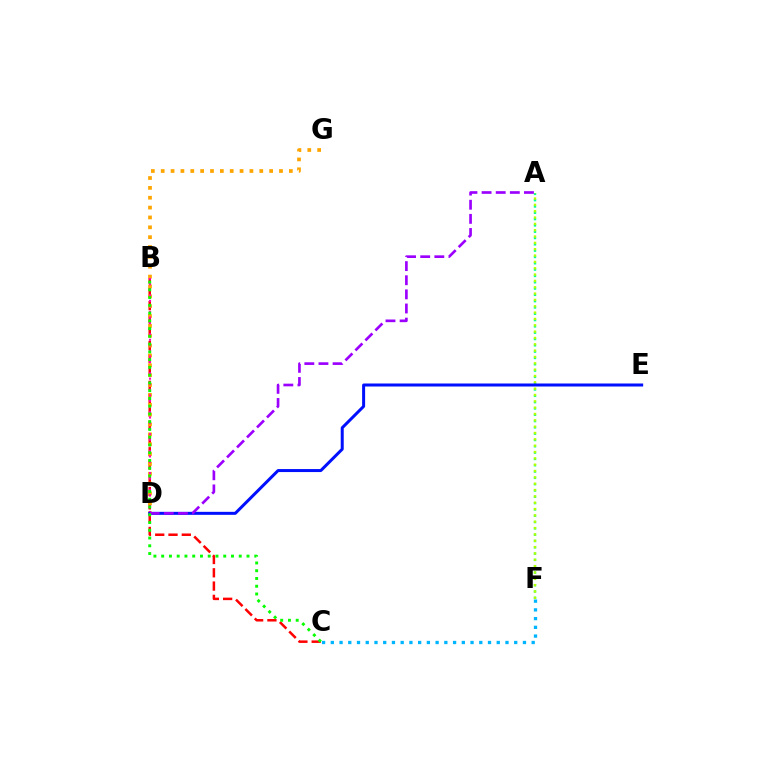{('A', 'F'): [{'color': '#00ff9d', 'line_style': 'dotted', 'thickness': 1.71}, {'color': '#b3ff00', 'line_style': 'dotted', 'thickness': 1.72}], ('B', 'C'): [{'color': '#ff0000', 'line_style': 'dashed', 'thickness': 1.8}, {'color': '#08ff00', 'line_style': 'dotted', 'thickness': 2.11}], ('D', 'G'): [{'color': '#ffa500', 'line_style': 'dotted', 'thickness': 2.68}], ('B', 'D'): [{'color': '#ff00bd', 'line_style': 'dotted', 'thickness': 1.51}], ('C', 'F'): [{'color': '#00b5ff', 'line_style': 'dotted', 'thickness': 2.37}], ('D', 'E'): [{'color': '#0010ff', 'line_style': 'solid', 'thickness': 2.16}], ('A', 'D'): [{'color': '#9b00ff', 'line_style': 'dashed', 'thickness': 1.92}]}